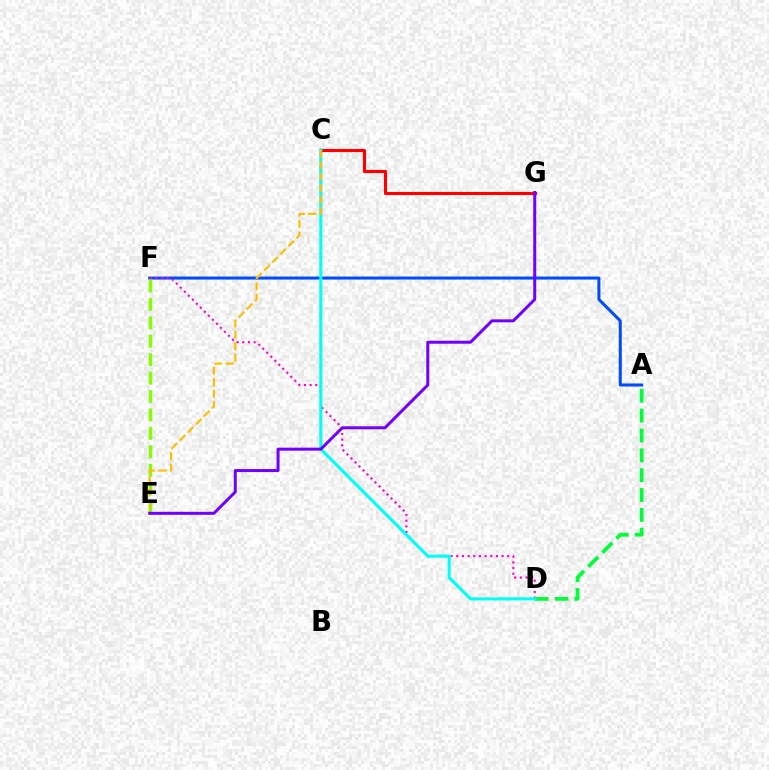{('A', 'F'): [{'color': '#004bff', 'line_style': 'solid', 'thickness': 2.17}], ('D', 'F'): [{'color': '#ff00cf', 'line_style': 'dotted', 'thickness': 1.54}], ('E', 'F'): [{'color': '#84ff00', 'line_style': 'dashed', 'thickness': 2.5}], ('C', 'G'): [{'color': '#ff0000', 'line_style': 'solid', 'thickness': 2.24}], ('A', 'D'): [{'color': '#00ff39', 'line_style': 'dashed', 'thickness': 2.7}], ('C', 'D'): [{'color': '#00fff6', 'line_style': 'solid', 'thickness': 2.22}], ('C', 'E'): [{'color': '#ffbd00', 'line_style': 'dashed', 'thickness': 1.56}], ('E', 'G'): [{'color': '#7200ff', 'line_style': 'solid', 'thickness': 2.16}]}